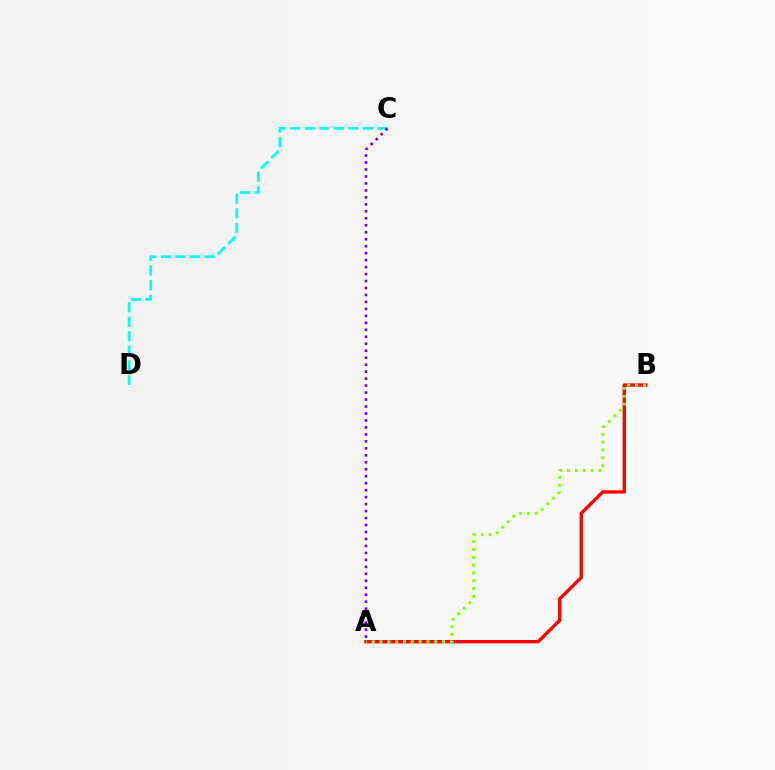{('C', 'D'): [{'color': '#00fff6', 'line_style': 'dashed', 'thickness': 1.97}], ('A', 'B'): [{'color': '#ff0000', 'line_style': 'solid', 'thickness': 2.42}, {'color': '#84ff00', 'line_style': 'dotted', 'thickness': 2.13}], ('A', 'C'): [{'color': '#7200ff', 'line_style': 'dotted', 'thickness': 1.89}]}